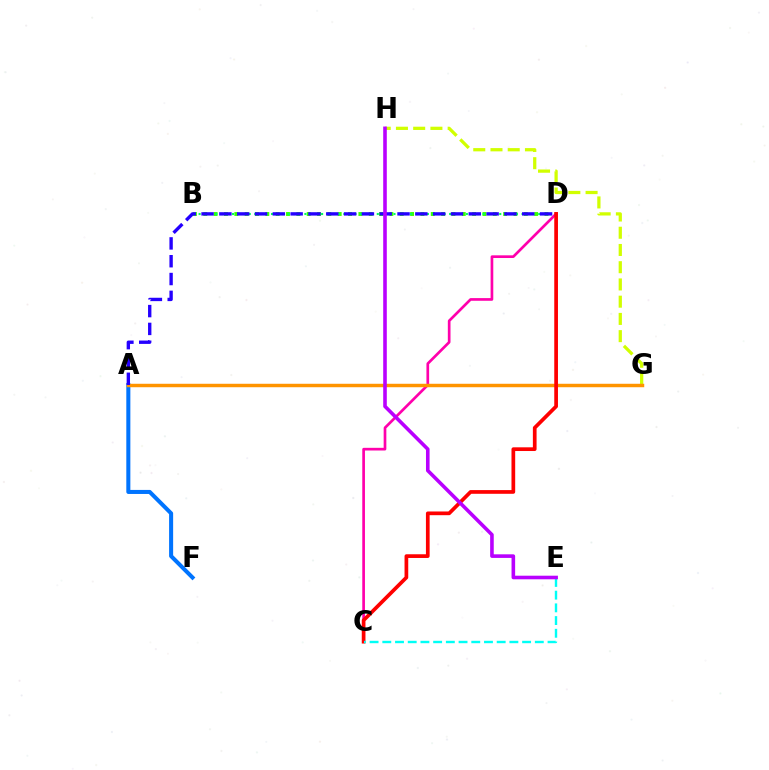{('G', 'H'): [{'color': '#d1ff00', 'line_style': 'dashed', 'thickness': 2.34}], ('B', 'D'): [{'color': '#3dff00', 'line_style': 'dotted', 'thickness': 2.81}, {'color': '#00ff5c', 'line_style': 'dotted', 'thickness': 1.51}], ('C', 'D'): [{'color': '#ff00ac', 'line_style': 'solid', 'thickness': 1.93}, {'color': '#ff0000', 'line_style': 'solid', 'thickness': 2.67}], ('A', 'F'): [{'color': '#0074ff', 'line_style': 'solid', 'thickness': 2.91}], ('A', 'G'): [{'color': '#ff9400', 'line_style': 'solid', 'thickness': 2.48}], ('A', 'D'): [{'color': '#2500ff', 'line_style': 'dashed', 'thickness': 2.42}], ('C', 'E'): [{'color': '#00fff6', 'line_style': 'dashed', 'thickness': 1.73}], ('E', 'H'): [{'color': '#b900ff', 'line_style': 'solid', 'thickness': 2.59}]}